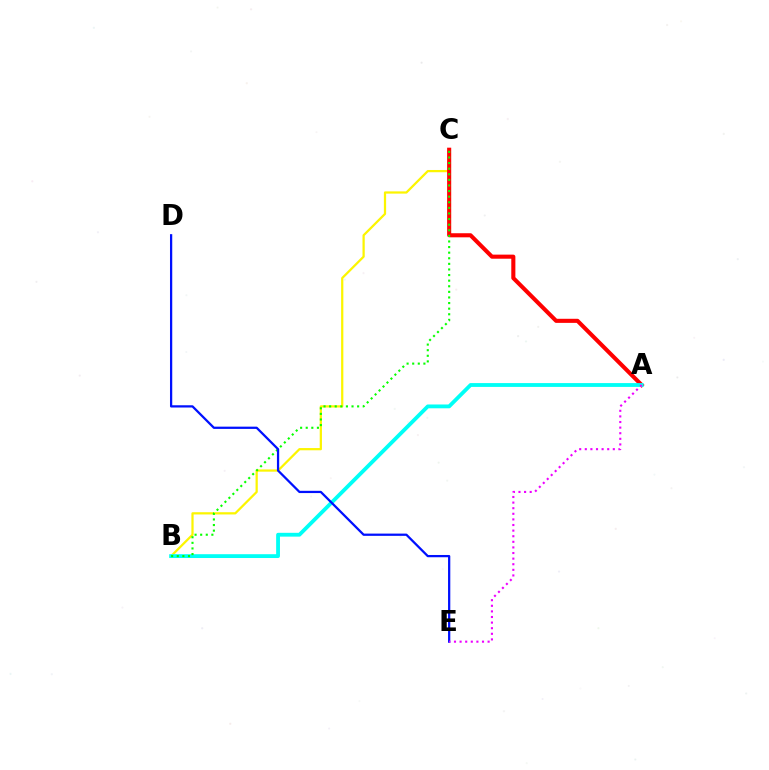{('B', 'C'): [{'color': '#fcf500', 'line_style': 'solid', 'thickness': 1.61}, {'color': '#08ff00', 'line_style': 'dotted', 'thickness': 1.52}], ('A', 'C'): [{'color': '#ff0000', 'line_style': 'solid', 'thickness': 2.94}], ('A', 'B'): [{'color': '#00fff6', 'line_style': 'solid', 'thickness': 2.75}], ('D', 'E'): [{'color': '#0010ff', 'line_style': 'solid', 'thickness': 1.62}], ('A', 'E'): [{'color': '#ee00ff', 'line_style': 'dotted', 'thickness': 1.52}]}